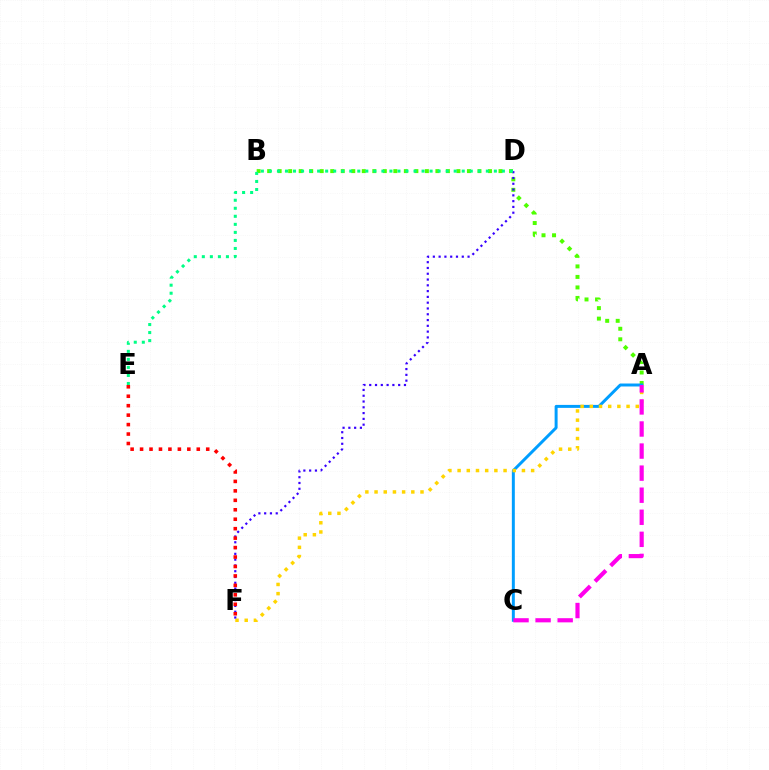{('A', 'B'): [{'color': '#4fff00', 'line_style': 'dotted', 'thickness': 2.86}], ('A', 'C'): [{'color': '#009eff', 'line_style': 'solid', 'thickness': 2.14}, {'color': '#ff00ed', 'line_style': 'dashed', 'thickness': 3.0}], ('A', 'F'): [{'color': '#ffd500', 'line_style': 'dotted', 'thickness': 2.5}], ('D', 'F'): [{'color': '#3700ff', 'line_style': 'dotted', 'thickness': 1.57}], ('D', 'E'): [{'color': '#00ff86', 'line_style': 'dotted', 'thickness': 2.18}], ('E', 'F'): [{'color': '#ff0000', 'line_style': 'dotted', 'thickness': 2.57}]}